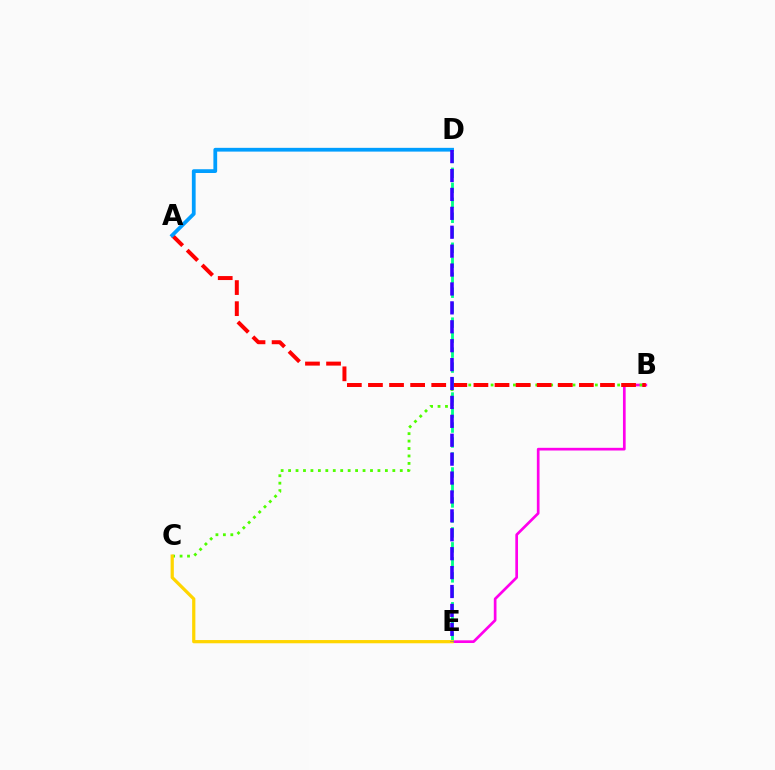{('B', 'E'): [{'color': '#ff00ed', 'line_style': 'solid', 'thickness': 1.94}], ('B', 'C'): [{'color': '#4fff00', 'line_style': 'dotted', 'thickness': 2.02}], ('A', 'B'): [{'color': '#ff0000', 'line_style': 'dashed', 'thickness': 2.87}], ('D', 'E'): [{'color': '#00ff86', 'line_style': 'dashed', 'thickness': 2.04}, {'color': '#3700ff', 'line_style': 'dashed', 'thickness': 2.57}], ('A', 'D'): [{'color': '#009eff', 'line_style': 'solid', 'thickness': 2.71}], ('C', 'E'): [{'color': '#ffd500', 'line_style': 'solid', 'thickness': 2.33}]}